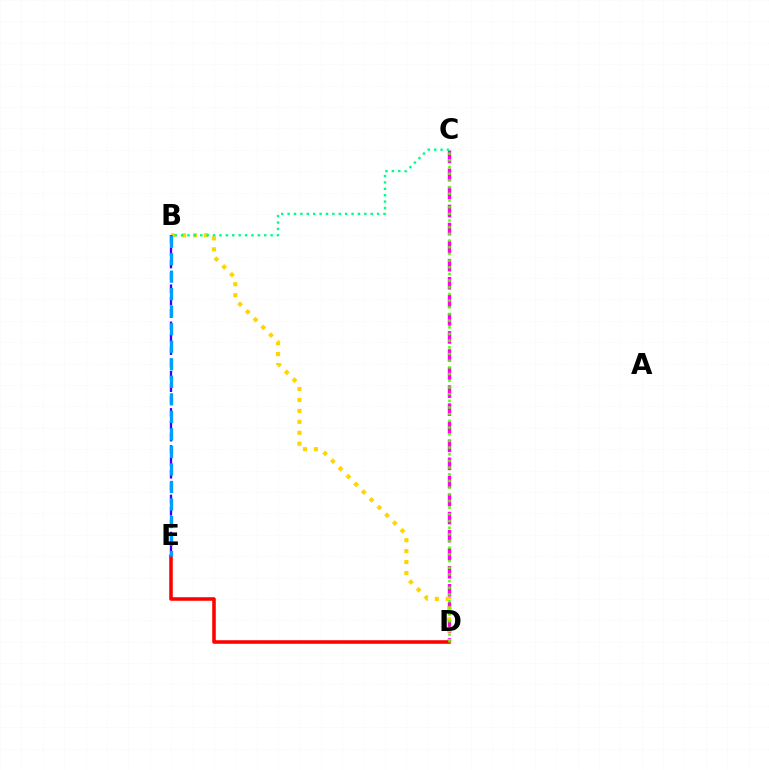{('C', 'D'): [{'color': '#ff00ed', 'line_style': 'dashed', 'thickness': 2.45}, {'color': '#4fff00', 'line_style': 'dotted', 'thickness': 1.81}], ('B', 'D'): [{'color': '#ffd500', 'line_style': 'dotted', 'thickness': 2.97}], ('D', 'E'): [{'color': '#ff0000', 'line_style': 'solid', 'thickness': 2.56}], ('B', 'C'): [{'color': '#00ff86', 'line_style': 'dotted', 'thickness': 1.74}], ('B', 'E'): [{'color': '#3700ff', 'line_style': 'dashed', 'thickness': 1.68}, {'color': '#009eff', 'line_style': 'dashed', 'thickness': 2.38}]}